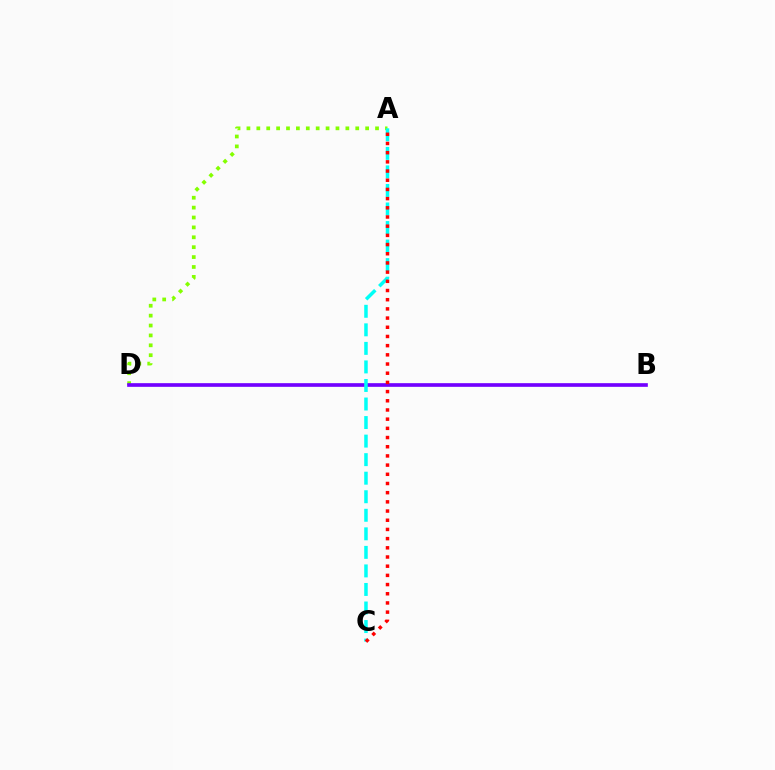{('A', 'D'): [{'color': '#84ff00', 'line_style': 'dotted', 'thickness': 2.69}], ('B', 'D'): [{'color': '#7200ff', 'line_style': 'solid', 'thickness': 2.64}], ('A', 'C'): [{'color': '#00fff6', 'line_style': 'dashed', 'thickness': 2.52}, {'color': '#ff0000', 'line_style': 'dotted', 'thickness': 2.5}]}